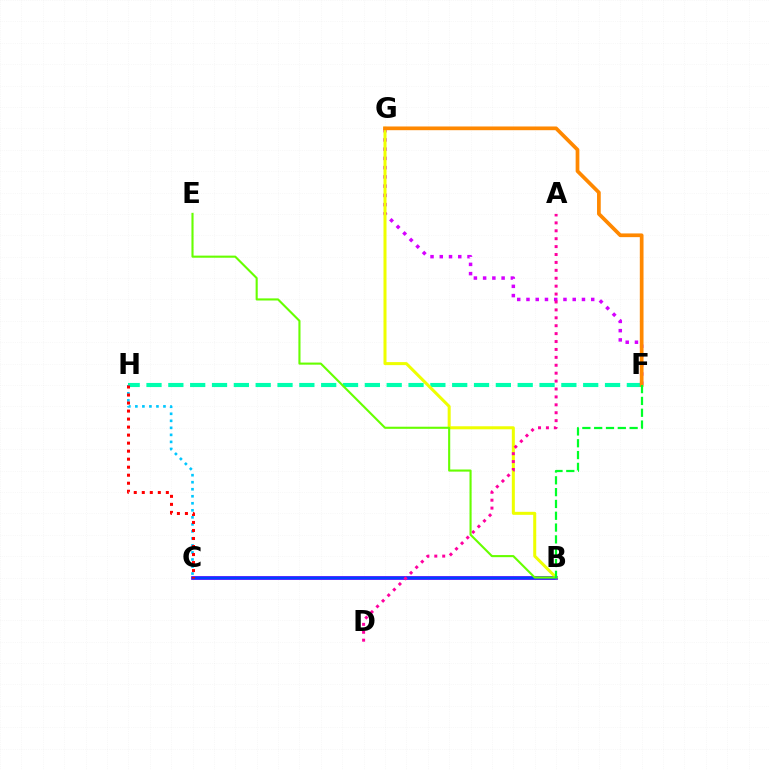{('B', 'C'): [{'color': '#4f00ff', 'line_style': 'solid', 'thickness': 2.64}, {'color': '#003fff', 'line_style': 'solid', 'thickness': 1.73}], ('F', 'H'): [{'color': '#00ffaf', 'line_style': 'dashed', 'thickness': 2.97}], ('F', 'G'): [{'color': '#d600ff', 'line_style': 'dotted', 'thickness': 2.51}, {'color': '#ff8800', 'line_style': 'solid', 'thickness': 2.67}], ('C', 'H'): [{'color': '#00c7ff', 'line_style': 'dotted', 'thickness': 1.91}, {'color': '#ff0000', 'line_style': 'dotted', 'thickness': 2.18}], ('B', 'G'): [{'color': '#eeff00', 'line_style': 'solid', 'thickness': 2.18}], ('A', 'D'): [{'color': '#ff00a0', 'line_style': 'dotted', 'thickness': 2.15}], ('B', 'E'): [{'color': '#66ff00', 'line_style': 'solid', 'thickness': 1.52}], ('B', 'F'): [{'color': '#00ff27', 'line_style': 'dashed', 'thickness': 1.6}]}